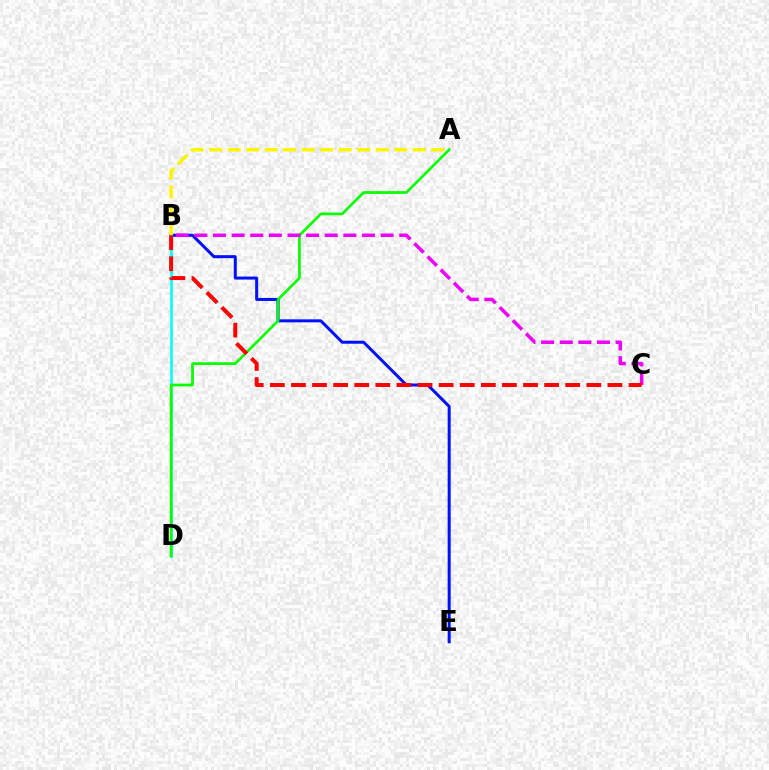{('B', 'E'): [{'color': '#0010ff', 'line_style': 'solid', 'thickness': 2.17}], ('B', 'D'): [{'color': '#00fff6', 'line_style': 'solid', 'thickness': 1.9}], ('A', 'B'): [{'color': '#fcf500', 'line_style': 'dashed', 'thickness': 2.51}], ('A', 'D'): [{'color': '#08ff00', 'line_style': 'solid', 'thickness': 1.95}], ('B', 'C'): [{'color': '#ee00ff', 'line_style': 'dashed', 'thickness': 2.53}, {'color': '#ff0000', 'line_style': 'dashed', 'thickness': 2.87}]}